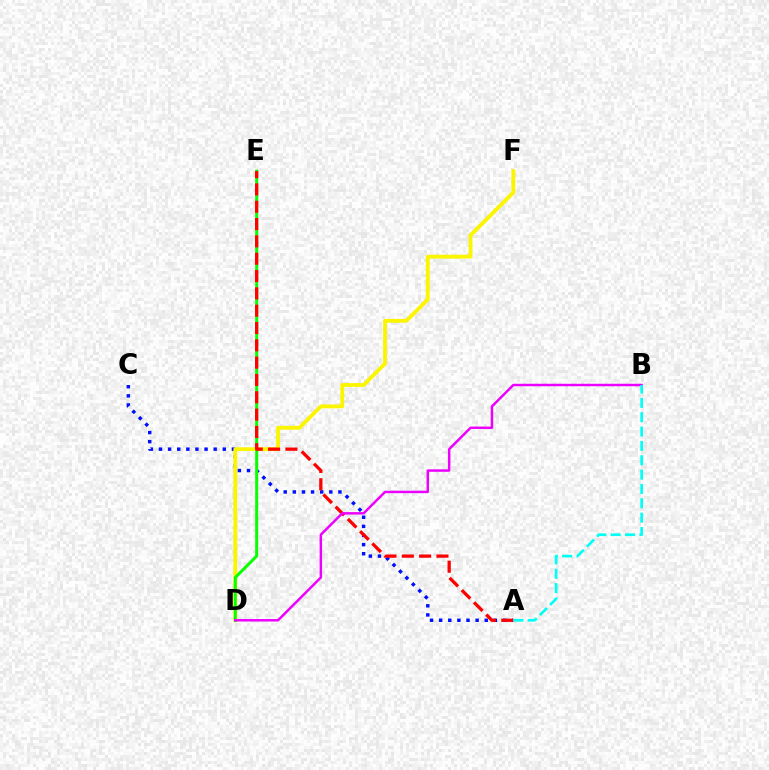{('A', 'C'): [{'color': '#0010ff', 'line_style': 'dotted', 'thickness': 2.48}], ('D', 'F'): [{'color': '#fcf500', 'line_style': 'solid', 'thickness': 2.75}], ('D', 'E'): [{'color': '#08ff00', 'line_style': 'solid', 'thickness': 2.15}], ('A', 'E'): [{'color': '#ff0000', 'line_style': 'dashed', 'thickness': 2.35}], ('B', 'D'): [{'color': '#ee00ff', 'line_style': 'solid', 'thickness': 1.77}], ('A', 'B'): [{'color': '#00fff6', 'line_style': 'dashed', 'thickness': 1.95}]}